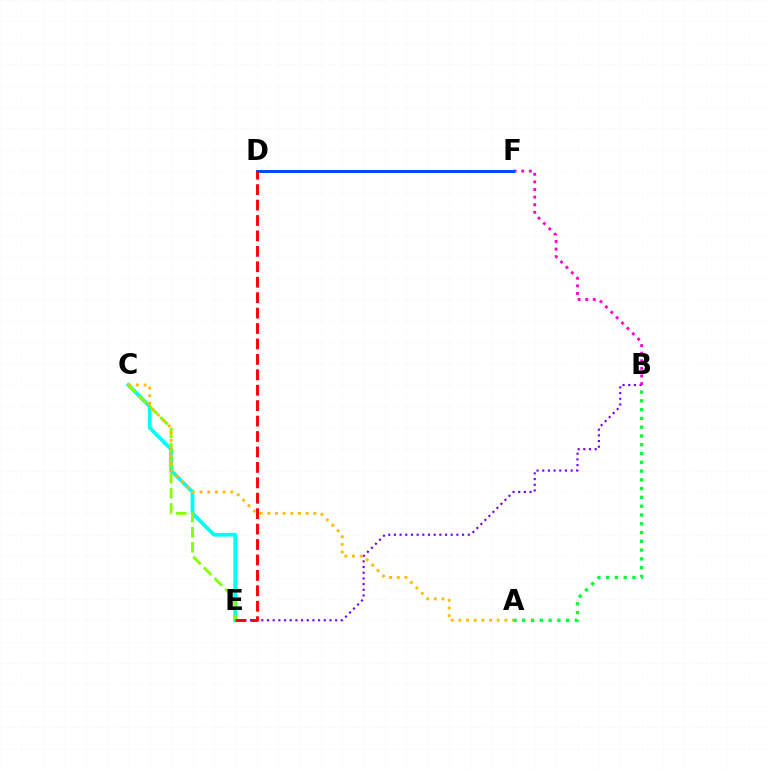{('C', 'E'): [{'color': '#00fff6', 'line_style': 'solid', 'thickness': 2.72}, {'color': '#84ff00', 'line_style': 'dashed', 'thickness': 2.05}], ('A', 'B'): [{'color': '#00ff39', 'line_style': 'dotted', 'thickness': 2.39}], ('B', 'E'): [{'color': '#7200ff', 'line_style': 'dotted', 'thickness': 1.54}], ('B', 'F'): [{'color': '#ff00cf', 'line_style': 'dotted', 'thickness': 2.07}], ('A', 'C'): [{'color': '#ffbd00', 'line_style': 'dotted', 'thickness': 2.08}], ('D', 'F'): [{'color': '#004bff', 'line_style': 'solid', 'thickness': 2.17}], ('D', 'E'): [{'color': '#ff0000', 'line_style': 'dashed', 'thickness': 2.1}]}